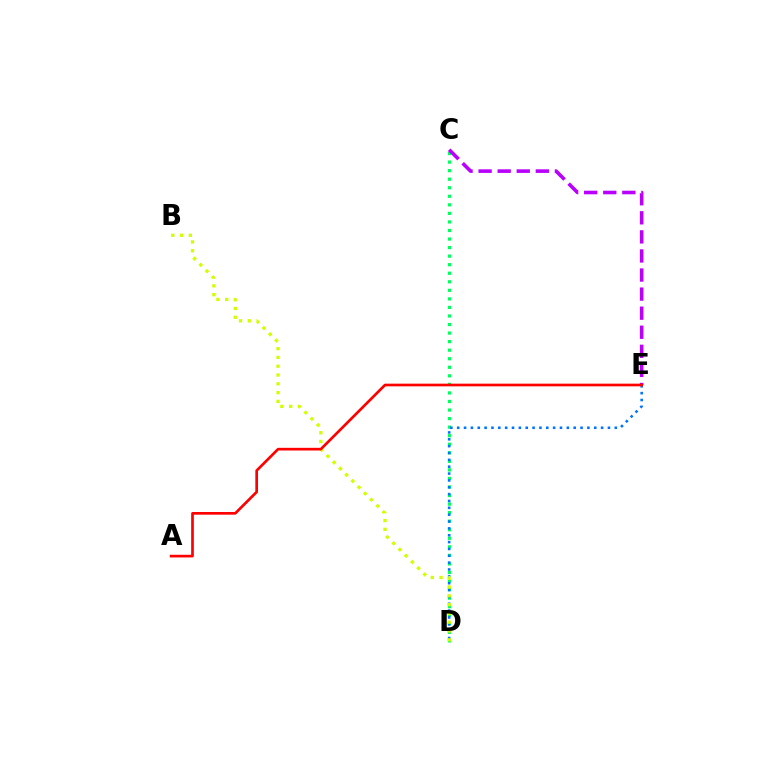{('C', 'D'): [{'color': '#00ff5c', 'line_style': 'dotted', 'thickness': 2.32}], ('D', 'E'): [{'color': '#0074ff', 'line_style': 'dotted', 'thickness': 1.86}], ('B', 'D'): [{'color': '#d1ff00', 'line_style': 'dotted', 'thickness': 2.39}], ('C', 'E'): [{'color': '#b900ff', 'line_style': 'dashed', 'thickness': 2.59}], ('A', 'E'): [{'color': '#ff0000', 'line_style': 'solid', 'thickness': 1.93}]}